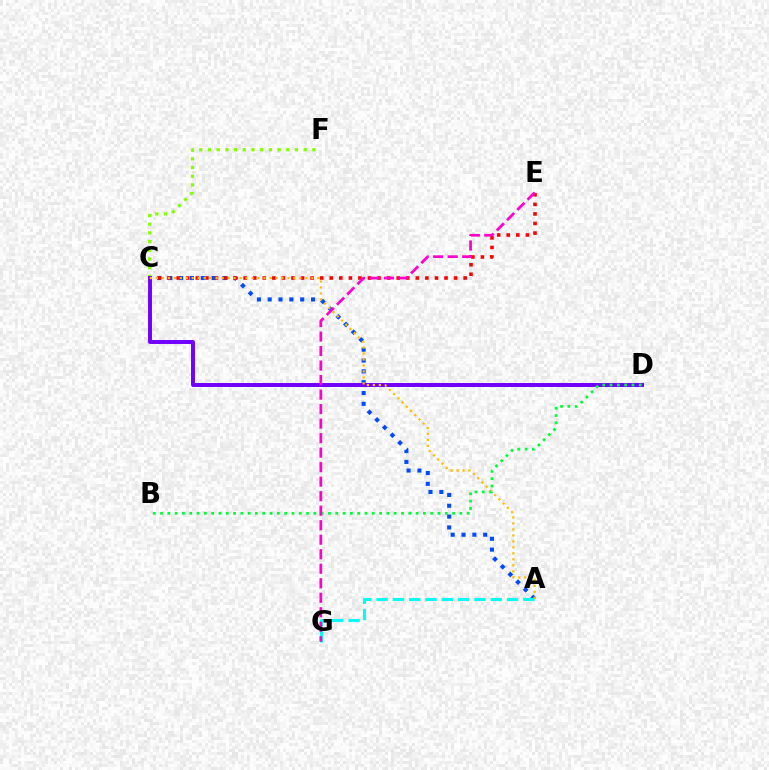{('A', 'C'): [{'color': '#004bff', 'line_style': 'dotted', 'thickness': 2.94}, {'color': '#ffbd00', 'line_style': 'dotted', 'thickness': 1.62}], ('A', 'G'): [{'color': '#00fff6', 'line_style': 'dashed', 'thickness': 2.22}], ('C', 'F'): [{'color': '#84ff00', 'line_style': 'dotted', 'thickness': 2.36}], ('C', 'E'): [{'color': '#ff0000', 'line_style': 'dotted', 'thickness': 2.6}], ('C', 'D'): [{'color': '#7200ff', 'line_style': 'solid', 'thickness': 2.84}], ('B', 'D'): [{'color': '#00ff39', 'line_style': 'dotted', 'thickness': 1.98}], ('E', 'G'): [{'color': '#ff00cf', 'line_style': 'dashed', 'thickness': 1.97}]}